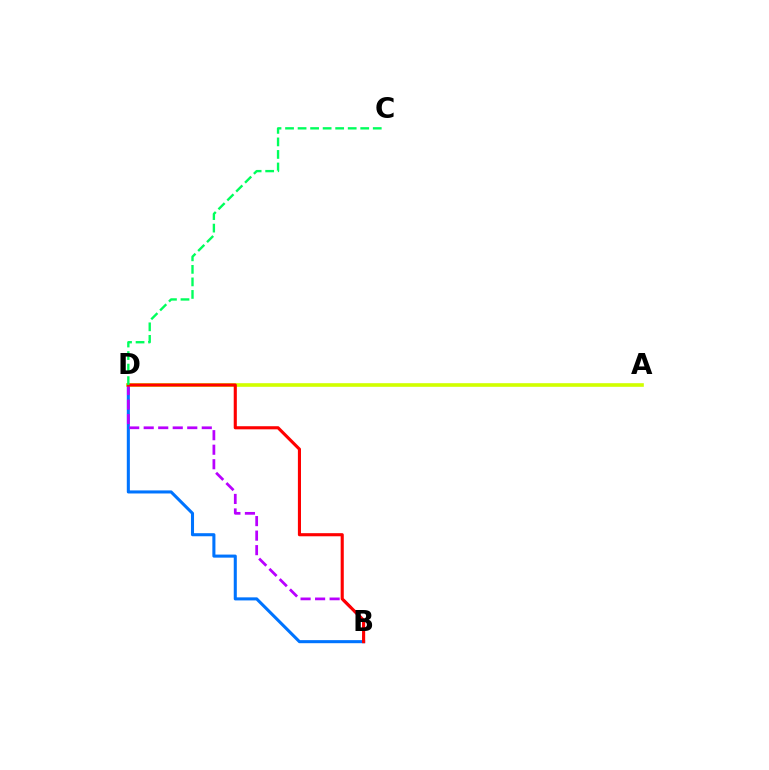{('B', 'D'): [{'color': '#0074ff', 'line_style': 'solid', 'thickness': 2.2}, {'color': '#b900ff', 'line_style': 'dashed', 'thickness': 1.97}, {'color': '#ff0000', 'line_style': 'solid', 'thickness': 2.24}], ('A', 'D'): [{'color': '#d1ff00', 'line_style': 'solid', 'thickness': 2.61}], ('C', 'D'): [{'color': '#00ff5c', 'line_style': 'dashed', 'thickness': 1.7}]}